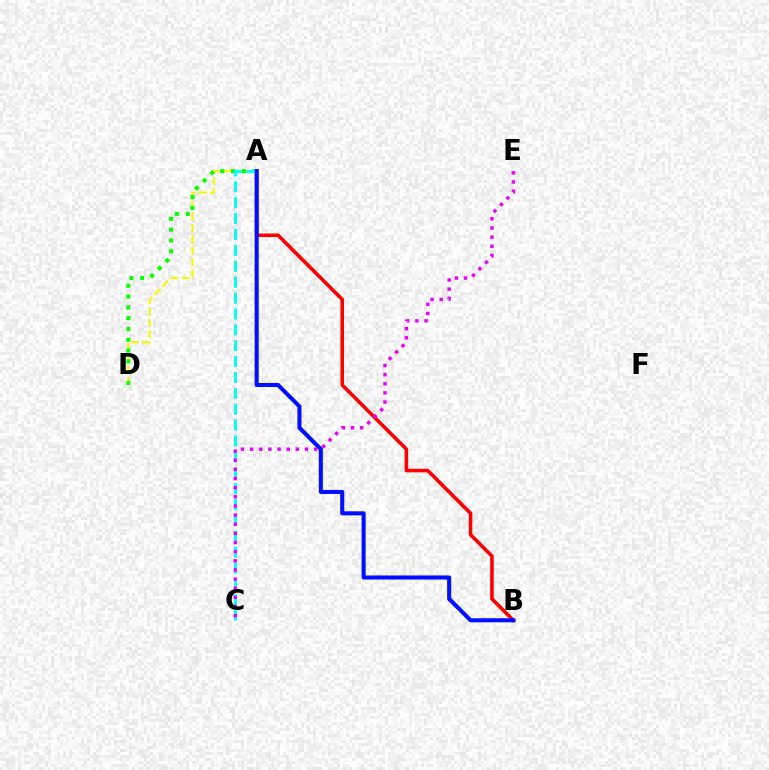{('A', 'D'): [{'color': '#fcf500', 'line_style': 'dashed', 'thickness': 1.54}, {'color': '#08ff00', 'line_style': 'dotted', 'thickness': 2.93}], ('A', 'B'): [{'color': '#ff0000', 'line_style': 'solid', 'thickness': 2.57}, {'color': '#0010ff', 'line_style': 'solid', 'thickness': 2.93}], ('A', 'C'): [{'color': '#00fff6', 'line_style': 'dashed', 'thickness': 2.16}], ('C', 'E'): [{'color': '#ee00ff', 'line_style': 'dotted', 'thickness': 2.48}]}